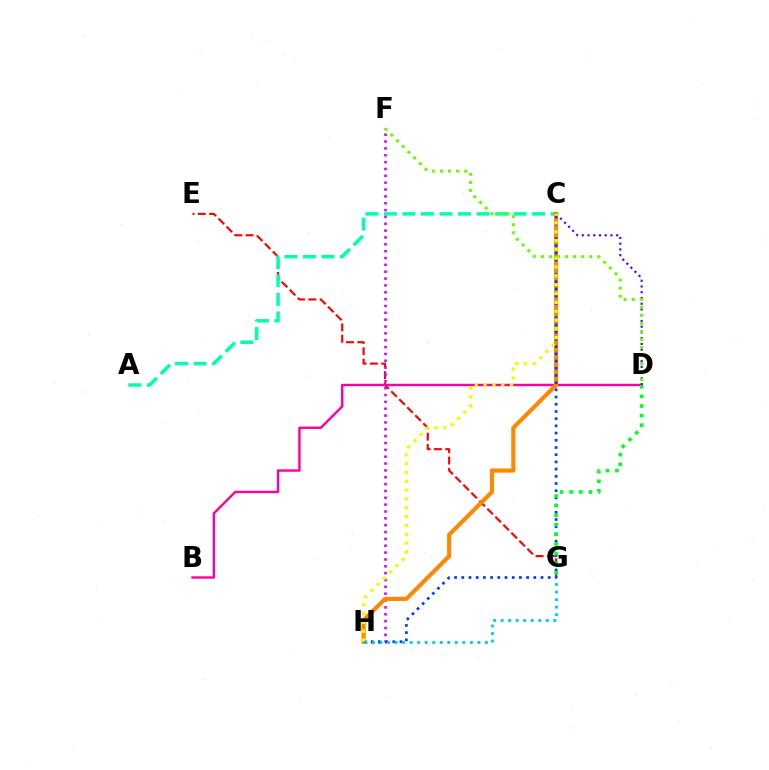{('E', 'G'): [{'color': '#ff0000', 'line_style': 'dashed', 'thickness': 1.54}], ('B', 'D'): [{'color': '#ff00a0', 'line_style': 'solid', 'thickness': 1.73}], ('A', 'C'): [{'color': '#00ffaf', 'line_style': 'dashed', 'thickness': 2.52}], ('C', 'D'): [{'color': '#4f00ff', 'line_style': 'dotted', 'thickness': 1.56}], ('F', 'H'): [{'color': '#d600ff', 'line_style': 'dotted', 'thickness': 1.86}], ('C', 'H'): [{'color': '#ff8800', 'line_style': 'solid', 'thickness': 2.98}, {'color': '#003fff', 'line_style': 'dotted', 'thickness': 1.96}, {'color': '#eeff00', 'line_style': 'dotted', 'thickness': 2.4}], ('D', 'G'): [{'color': '#00ff27', 'line_style': 'dotted', 'thickness': 2.61}], ('D', 'F'): [{'color': '#66ff00', 'line_style': 'dotted', 'thickness': 2.19}], ('G', 'H'): [{'color': '#00c7ff', 'line_style': 'dotted', 'thickness': 2.05}]}